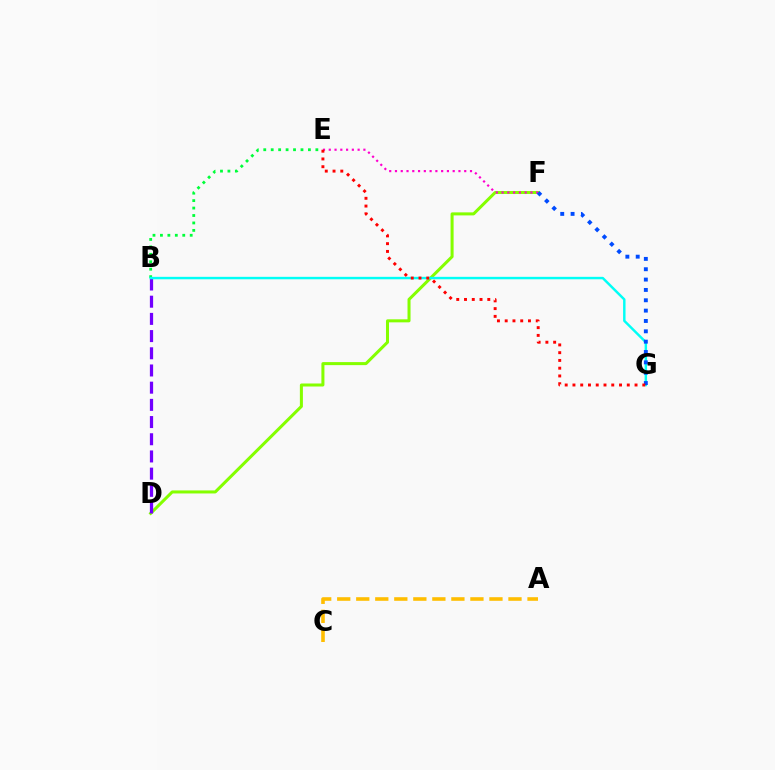{('D', 'F'): [{'color': '#84ff00', 'line_style': 'solid', 'thickness': 2.18}], ('B', 'D'): [{'color': '#7200ff', 'line_style': 'dashed', 'thickness': 2.34}], ('B', 'E'): [{'color': '#00ff39', 'line_style': 'dotted', 'thickness': 2.02}], ('E', 'F'): [{'color': '#ff00cf', 'line_style': 'dotted', 'thickness': 1.57}], ('B', 'G'): [{'color': '#00fff6', 'line_style': 'solid', 'thickness': 1.76}], ('A', 'C'): [{'color': '#ffbd00', 'line_style': 'dashed', 'thickness': 2.59}], ('F', 'G'): [{'color': '#004bff', 'line_style': 'dotted', 'thickness': 2.81}], ('E', 'G'): [{'color': '#ff0000', 'line_style': 'dotted', 'thickness': 2.11}]}